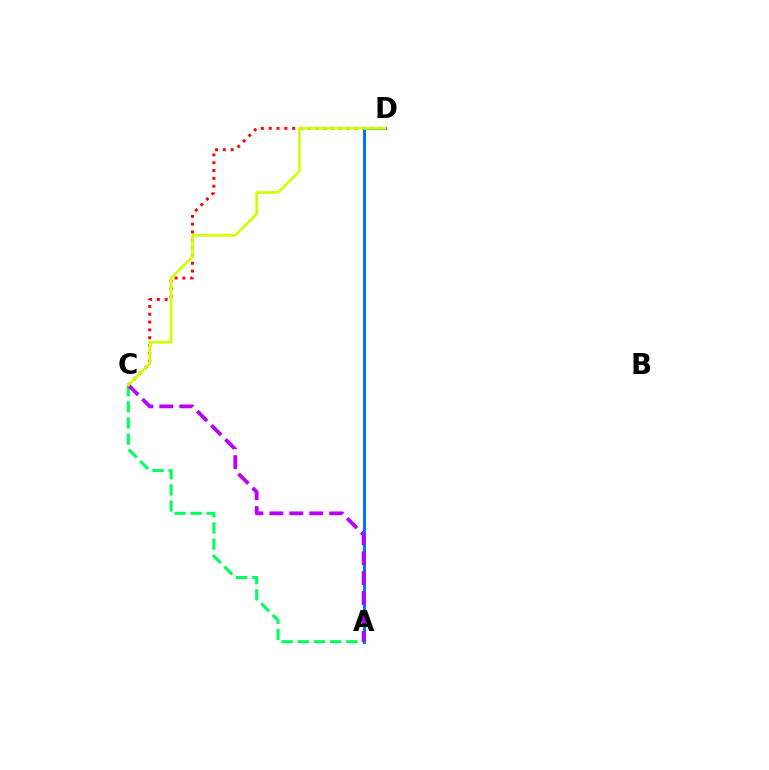{('A', 'C'): [{'color': '#00ff5c', 'line_style': 'dashed', 'thickness': 2.2}, {'color': '#b900ff', 'line_style': 'dashed', 'thickness': 2.71}], ('C', 'D'): [{'color': '#ff0000', 'line_style': 'dotted', 'thickness': 2.12}, {'color': '#d1ff00', 'line_style': 'solid', 'thickness': 1.94}], ('A', 'D'): [{'color': '#0074ff', 'line_style': 'solid', 'thickness': 2.2}]}